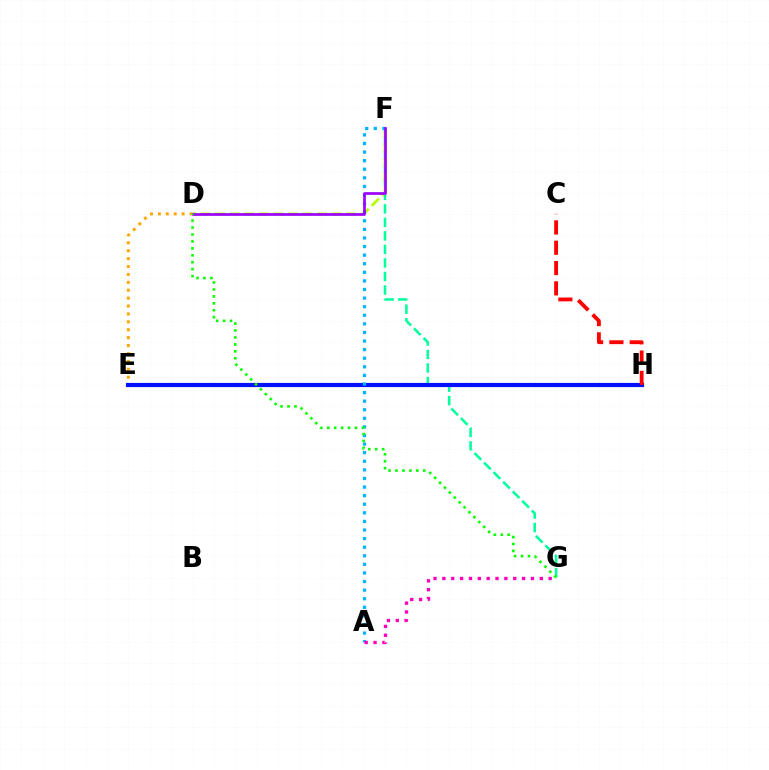{('F', 'G'): [{'color': '#00ff9d', 'line_style': 'dashed', 'thickness': 1.84}], ('D', 'F'): [{'color': '#b3ff00', 'line_style': 'dashed', 'thickness': 1.98}, {'color': '#9b00ff', 'line_style': 'solid', 'thickness': 1.94}], ('D', 'E'): [{'color': '#ffa500', 'line_style': 'dotted', 'thickness': 2.15}], ('E', 'H'): [{'color': '#0010ff', 'line_style': 'solid', 'thickness': 3.0}], ('A', 'F'): [{'color': '#00b5ff', 'line_style': 'dotted', 'thickness': 2.33}], ('A', 'G'): [{'color': '#ff00bd', 'line_style': 'dotted', 'thickness': 2.41}], ('C', 'H'): [{'color': '#ff0000', 'line_style': 'dashed', 'thickness': 2.76}], ('D', 'G'): [{'color': '#08ff00', 'line_style': 'dotted', 'thickness': 1.89}]}